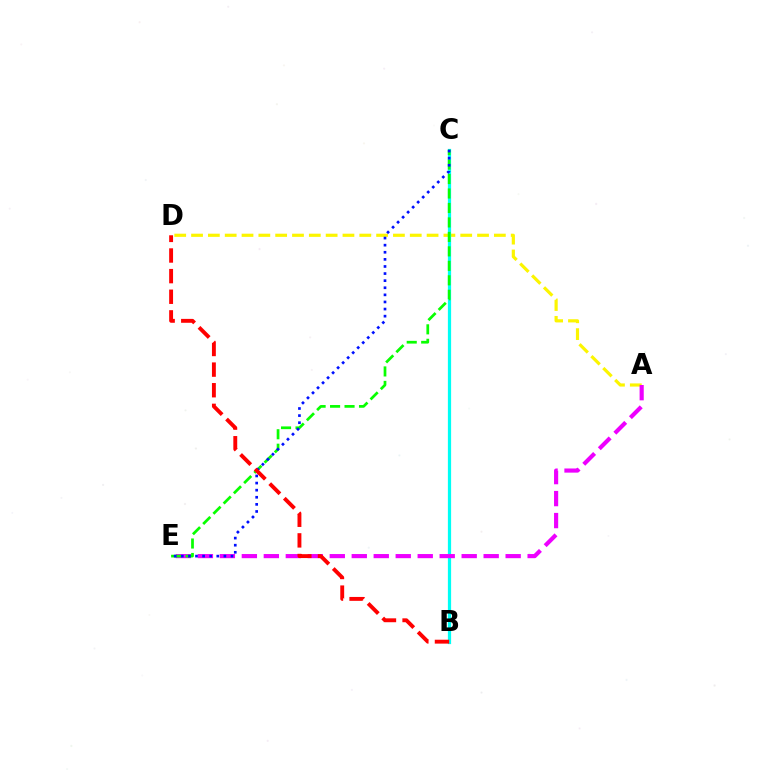{('A', 'D'): [{'color': '#fcf500', 'line_style': 'dashed', 'thickness': 2.29}], ('B', 'C'): [{'color': '#00fff6', 'line_style': 'solid', 'thickness': 2.32}], ('A', 'E'): [{'color': '#ee00ff', 'line_style': 'dashed', 'thickness': 2.99}], ('C', 'E'): [{'color': '#08ff00', 'line_style': 'dashed', 'thickness': 1.97}, {'color': '#0010ff', 'line_style': 'dotted', 'thickness': 1.93}], ('B', 'D'): [{'color': '#ff0000', 'line_style': 'dashed', 'thickness': 2.8}]}